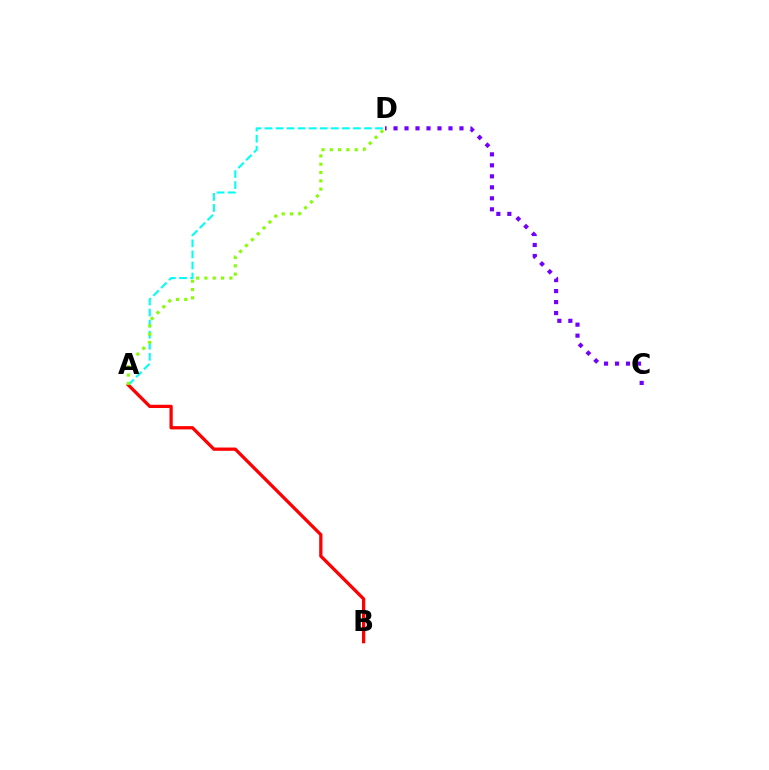{('A', 'D'): [{'color': '#00fff6', 'line_style': 'dashed', 'thickness': 1.5}, {'color': '#84ff00', 'line_style': 'dotted', 'thickness': 2.26}], ('A', 'B'): [{'color': '#ff0000', 'line_style': 'solid', 'thickness': 2.35}], ('C', 'D'): [{'color': '#7200ff', 'line_style': 'dotted', 'thickness': 2.99}]}